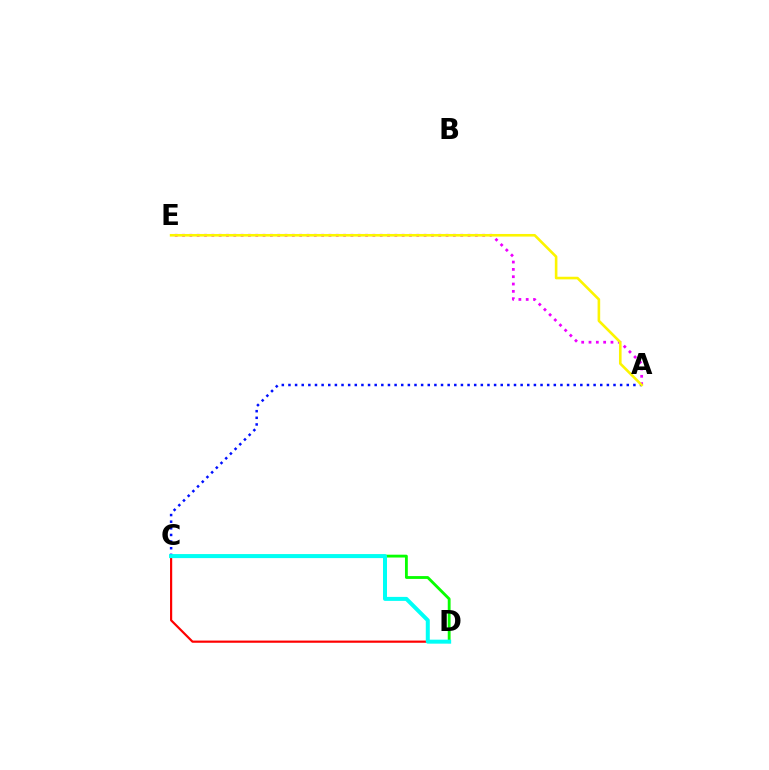{('A', 'E'): [{'color': '#ee00ff', 'line_style': 'dotted', 'thickness': 1.99}, {'color': '#fcf500', 'line_style': 'solid', 'thickness': 1.88}], ('C', 'D'): [{'color': '#08ff00', 'line_style': 'solid', 'thickness': 2.04}, {'color': '#ff0000', 'line_style': 'solid', 'thickness': 1.57}, {'color': '#00fff6', 'line_style': 'solid', 'thickness': 2.88}], ('A', 'C'): [{'color': '#0010ff', 'line_style': 'dotted', 'thickness': 1.8}]}